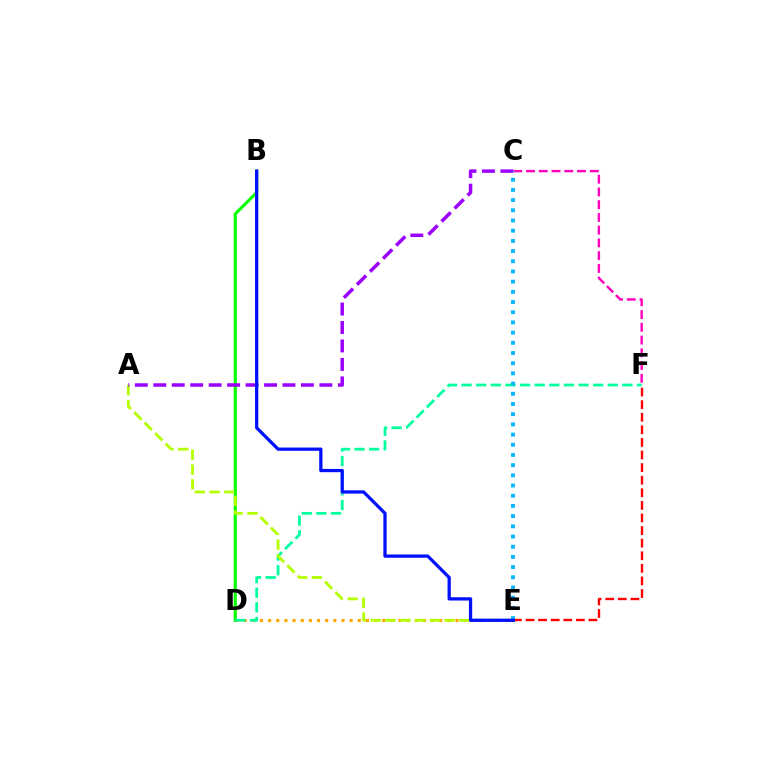{('C', 'F'): [{'color': '#ff00bd', 'line_style': 'dashed', 'thickness': 1.73}], ('E', 'F'): [{'color': '#ff0000', 'line_style': 'dashed', 'thickness': 1.71}], ('D', 'E'): [{'color': '#ffa500', 'line_style': 'dotted', 'thickness': 2.21}], ('B', 'D'): [{'color': '#08ff00', 'line_style': 'solid', 'thickness': 2.25}], ('D', 'F'): [{'color': '#00ff9d', 'line_style': 'dashed', 'thickness': 1.99}], ('A', 'E'): [{'color': '#b3ff00', 'line_style': 'dashed', 'thickness': 2.01}], ('A', 'C'): [{'color': '#9b00ff', 'line_style': 'dashed', 'thickness': 2.51}], ('C', 'E'): [{'color': '#00b5ff', 'line_style': 'dotted', 'thickness': 2.77}], ('B', 'E'): [{'color': '#0010ff', 'line_style': 'solid', 'thickness': 2.35}]}